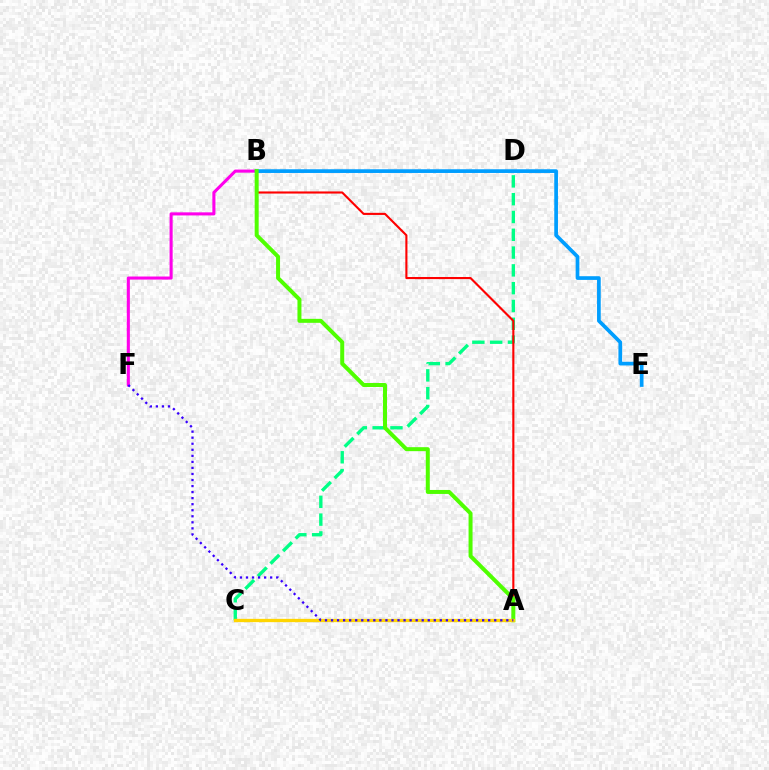{('C', 'D'): [{'color': '#00ff86', 'line_style': 'dashed', 'thickness': 2.42}], ('B', 'F'): [{'color': '#ff00ed', 'line_style': 'solid', 'thickness': 2.22}], ('A', 'B'): [{'color': '#ff0000', 'line_style': 'solid', 'thickness': 1.52}, {'color': '#4fff00', 'line_style': 'solid', 'thickness': 2.87}], ('B', 'E'): [{'color': '#009eff', 'line_style': 'solid', 'thickness': 2.67}], ('A', 'C'): [{'color': '#ffd500', 'line_style': 'solid', 'thickness': 2.38}], ('A', 'F'): [{'color': '#3700ff', 'line_style': 'dotted', 'thickness': 1.64}]}